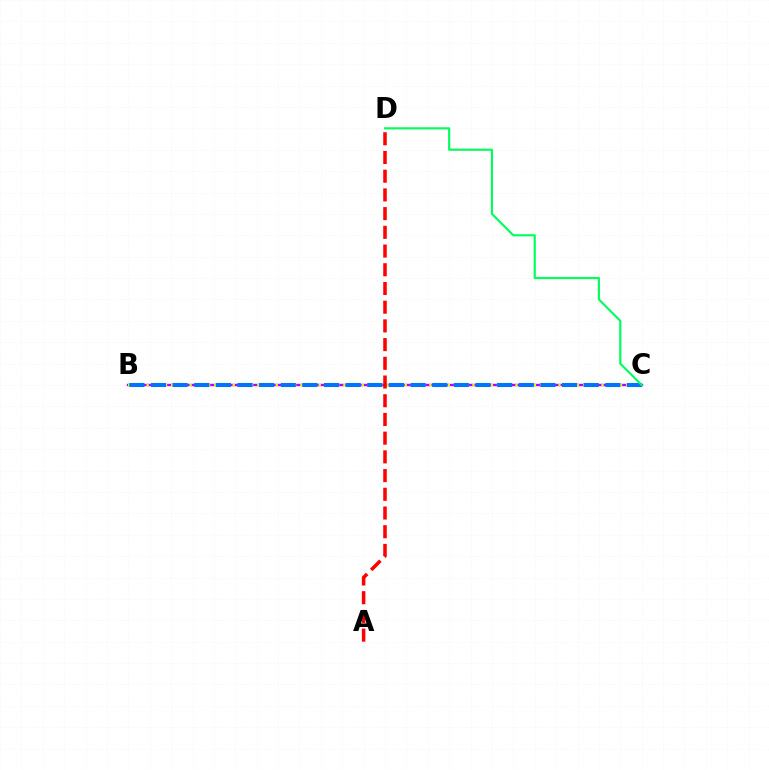{('B', 'C'): [{'color': '#b900ff', 'line_style': 'solid', 'thickness': 1.72}, {'color': '#d1ff00', 'line_style': 'dotted', 'thickness': 1.67}, {'color': '#0074ff', 'line_style': 'dashed', 'thickness': 2.94}], ('A', 'D'): [{'color': '#ff0000', 'line_style': 'dashed', 'thickness': 2.54}], ('C', 'D'): [{'color': '#00ff5c', 'line_style': 'solid', 'thickness': 1.55}]}